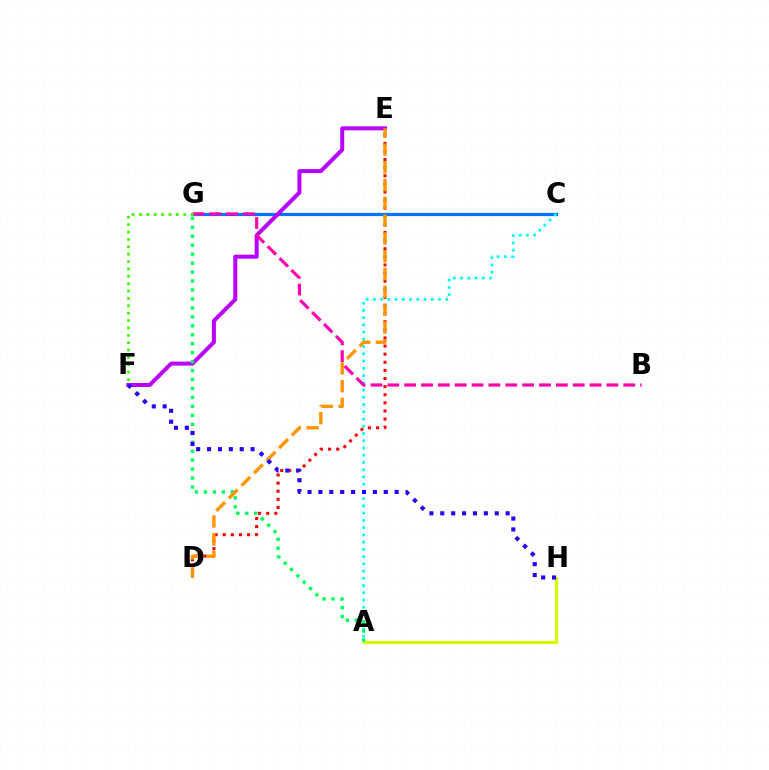{('D', 'E'): [{'color': '#ff0000', 'line_style': 'dotted', 'thickness': 2.2}, {'color': '#ff9400', 'line_style': 'dashed', 'thickness': 2.42}], ('C', 'G'): [{'color': '#0074ff', 'line_style': 'solid', 'thickness': 2.3}], ('A', 'C'): [{'color': '#00fff6', 'line_style': 'dotted', 'thickness': 1.97}], ('A', 'H'): [{'color': '#d1ff00', 'line_style': 'solid', 'thickness': 2.33}], ('E', 'F'): [{'color': '#b900ff', 'line_style': 'solid', 'thickness': 2.88}], ('A', 'G'): [{'color': '#00ff5c', 'line_style': 'dotted', 'thickness': 2.43}], ('B', 'G'): [{'color': '#ff00ac', 'line_style': 'dashed', 'thickness': 2.29}], ('F', 'H'): [{'color': '#2500ff', 'line_style': 'dotted', 'thickness': 2.96}], ('F', 'G'): [{'color': '#3dff00', 'line_style': 'dotted', 'thickness': 2.0}]}